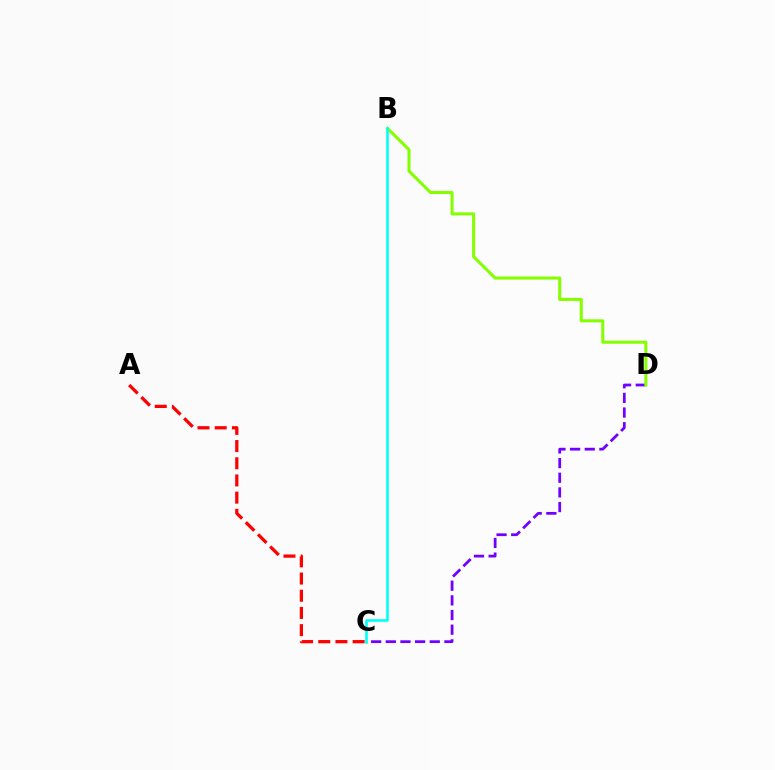{('A', 'C'): [{'color': '#ff0000', 'line_style': 'dashed', 'thickness': 2.34}], ('C', 'D'): [{'color': '#7200ff', 'line_style': 'dashed', 'thickness': 1.99}], ('B', 'D'): [{'color': '#84ff00', 'line_style': 'solid', 'thickness': 2.19}], ('B', 'C'): [{'color': '#00fff6', 'line_style': 'solid', 'thickness': 1.87}]}